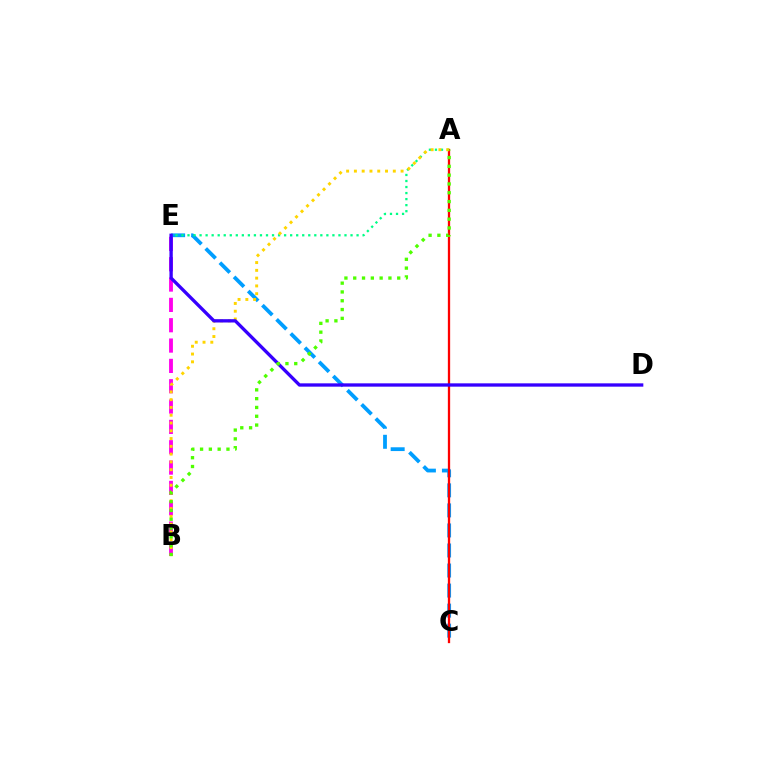{('C', 'E'): [{'color': '#009eff', 'line_style': 'dashed', 'thickness': 2.72}], ('A', 'E'): [{'color': '#00ff86', 'line_style': 'dotted', 'thickness': 1.64}], ('B', 'E'): [{'color': '#ff00ed', 'line_style': 'dashed', 'thickness': 2.76}], ('A', 'C'): [{'color': '#ff0000', 'line_style': 'solid', 'thickness': 1.65}], ('A', 'B'): [{'color': '#ffd500', 'line_style': 'dotted', 'thickness': 2.11}, {'color': '#4fff00', 'line_style': 'dotted', 'thickness': 2.39}], ('D', 'E'): [{'color': '#3700ff', 'line_style': 'solid', 'thickness': 2.39}]}